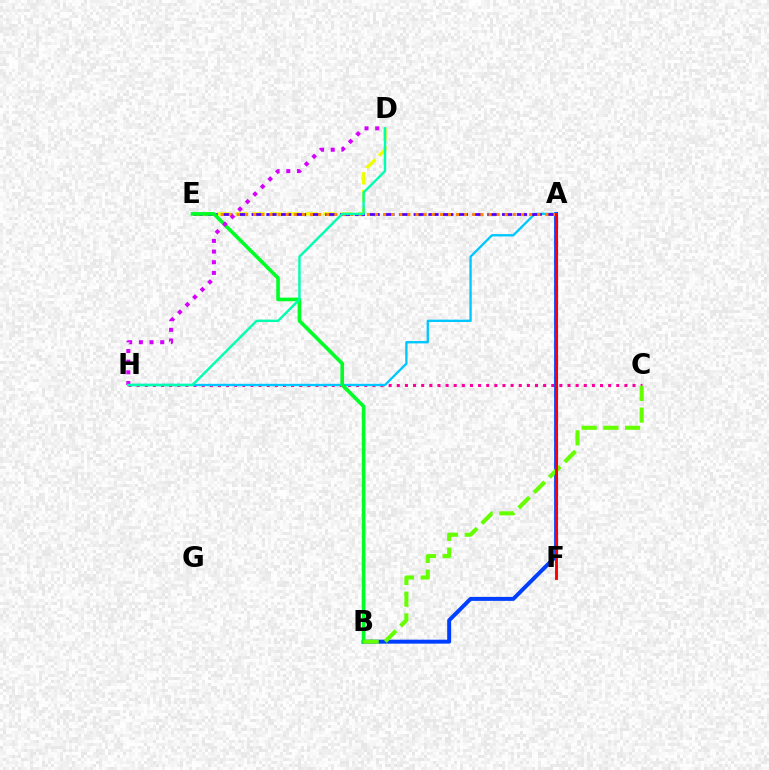{('C', 'H'): [{'color': '#ff00a0', 'line_style': 'dotted', 'thickness': 2.21}], ('A', 'B'): [{'color': '#003fff', 'line_style': 'solid', 'thickness': 2.85}], ('A', 'H'): [{'color': '#00c7ff', 'line_style': 'solid', 'thickness': 1.69}], ('D', 'E'): [{'color': '#eeff00', 'line_style': 'dashed', 'thickness': 2.39}], ('A', 'E'): [{'color': '#4f00ff', 'line_style': 'dashed', 'thickness': 2.0}, {'color': '#ff8800', 'line_style': 'dotted', 'thickness': 2.2}], ('B', 'E'): [{'color': '#00ff27', 'line_style': 'solid', 'thickness': 2.61}], ('D', 'H'): [{'color': '#d600ff', 'line_style': 'dotted', 'thickness': 2.9}, {'color': '#00ffaf', 'line_style': 'solid', 'thickness': 1.74}], ('B', 'C'): [{'color': '#66ff00', 'line_style': 'dashed', 'thickness': 2.95}], ('A', 'F'): [{'color': '#ff0000', 'line_style': 'solid', 'thickness': 2.08}]}